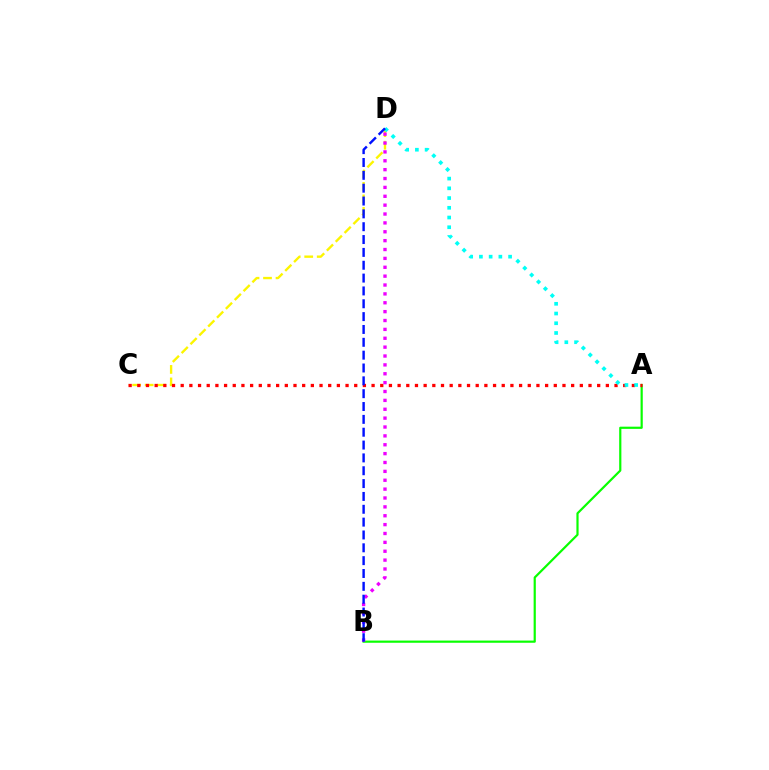{('A', 'B'): [{'color': '#08ff00', 'line_style': 'solid', 'thickness': 1.58}], ('C', 'D'): [{'color': '#fcf500', 'line_style': 'dashed', 'thickness': 1.7}], ('A', 'C'): [{'color': '#ff0000', 'line_style': 'dotted', 'thickness': 2.36}], ('A', 'D'): [{'color': '#00fff6', 'line_style': 'dotted', 'thickness': 2.64}], ('B', 'D'): [{'color': '#ee00ff', 'line_style': 'dotted', 'thickness': 2.41}, {'color': '#0010ff', 'line_style': 'dashed', 'thickness': 1.74}]}